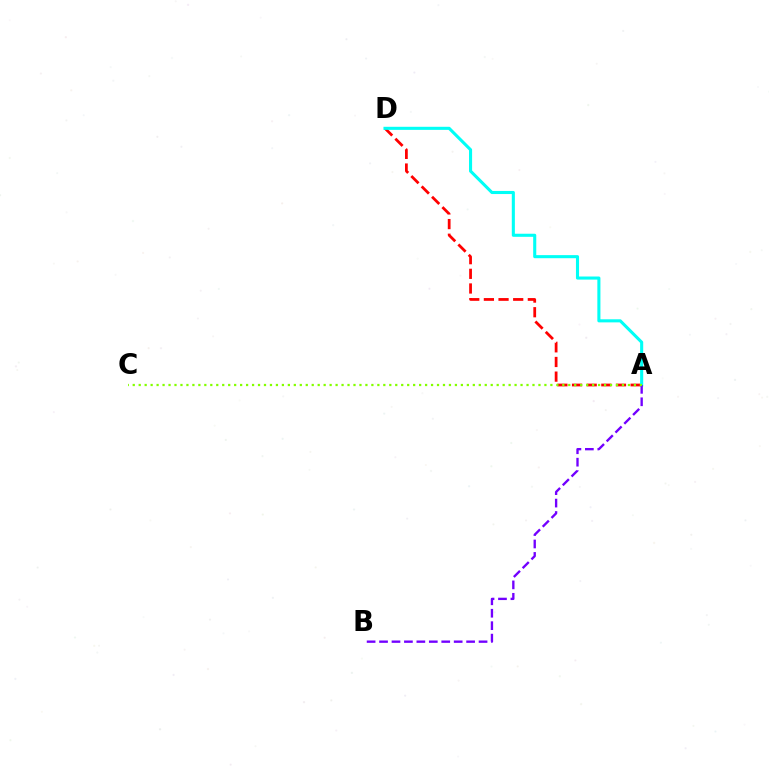{('A', 'D'): [{'color': '#ff0000', 'line_style': 'dashed', 'thickness': 1.99}, {'color': '#00fff6', 'line_style': 'solid', 'thickness': 2.22}], ('A', 'B'): [{'color': '#7200ff', 'line_style': 'dashed', 'thickness': 1.69}], ('A', 'C'): [{'color': '#84ff00', 'line_style': 'dotted', 'thickness': 1.62}]}